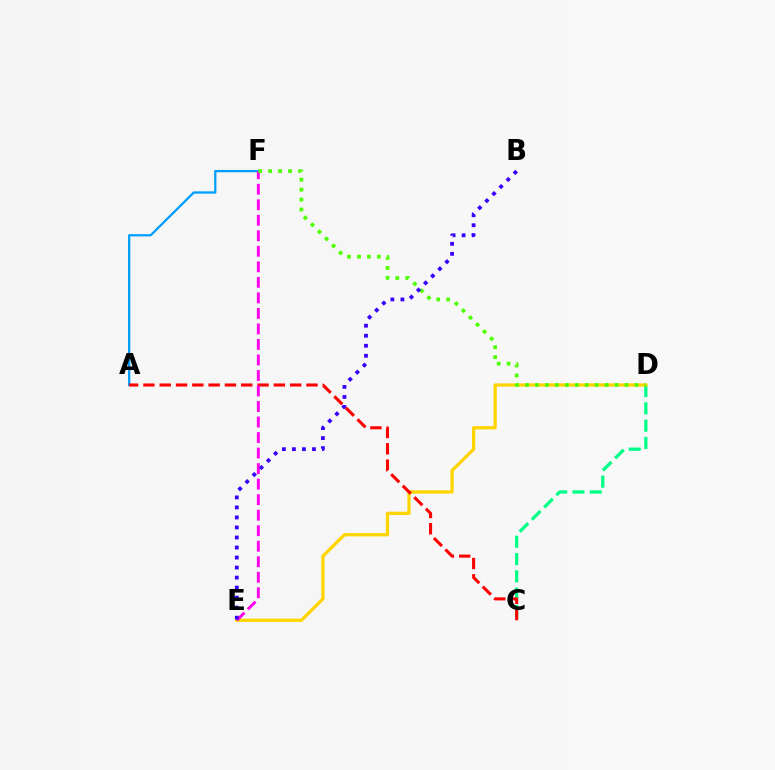{('C', 'D'): [{'color': '#00ff86', 'line_style': 'dashed', 'thickness': 2.35}], ('A', 'F'): [{'color': '#009eff', 'line_style': 'solid', 'thickness': 1.64}], ('D', 'E'): [{'color': '#ffd500', 'line_style': 'solid', 'thickness': 2.35}], ('A', 'C'): [{'color': '#ff0000', 'line_style': 'dashed', 'thickness': 2.22}], ('E', 'F'): [{'color': '#ff00ed', 'line_style': 'dashed', 'thickness': 2.11}], ('D', 'F'): [{'color': '#4fff00', 'line_style': 'dotted', 'thickness': 2.7}], ('B', 'E'): [{'color': '#3700ff', 'line_style': 'dotted', 'thickness': 2.72}]}